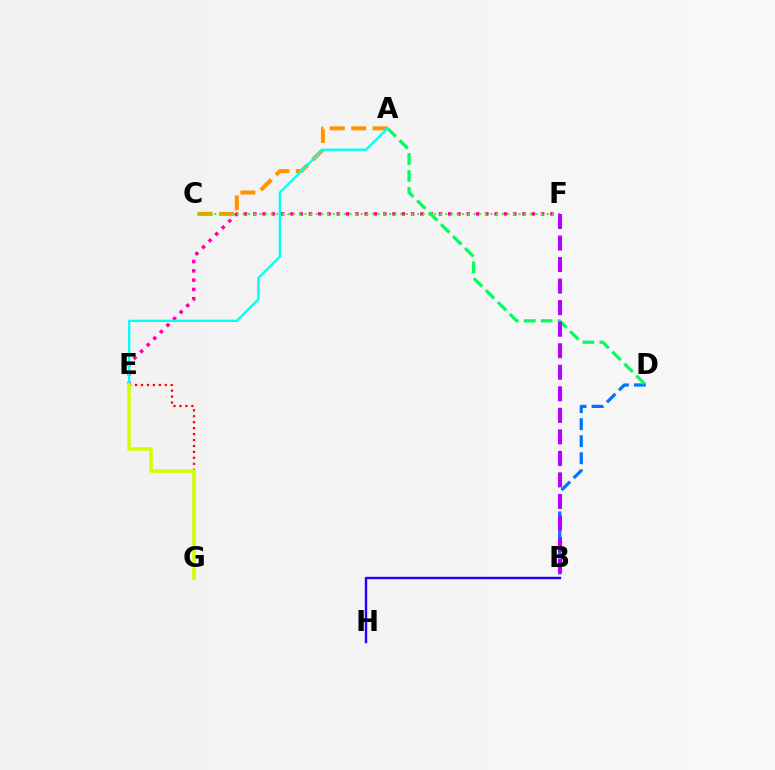{('A', 'C'): [{'color': '#ff9400', 'line_style': 'dashed', 'thickness': 2.91}], ('E', 'F'): [{'color': '#ff00ac', 'line_style': 'dotted', 'thickness': 2.52}], ('C', 'F'): [{'color': '#3dff00', 'line_style': 'dotted', 'thickness': 1.53}], ('B', 'D'): [{'color': '#0074ff', 'line_style': 'dashed', 'thickness': 2.32}], ('A', 'D'): [{'color': '#00ff5c', 'line_style': 'dashed', 'thickness': 2.29}], ('E', 'G'): [{'color': '#ff0000', 'line_style': 'dotted', 'thickness': 1.62}, {'color': '#d1ff00', 'line_style': 'solid', 'thickness': 2.55}], ('B', 'H'): [{'color': '#2500ff', 'line_style': 'solid', 'thickness': 1.75}], ('B', 'F'): [{'color': '#b900ff', 'line_style': 'dashed', 'thickness': 2.93}], ('A', 'E'): [{'color': '#00fff6', 'line_style': 'solid', 'thickness': 1.65}]}